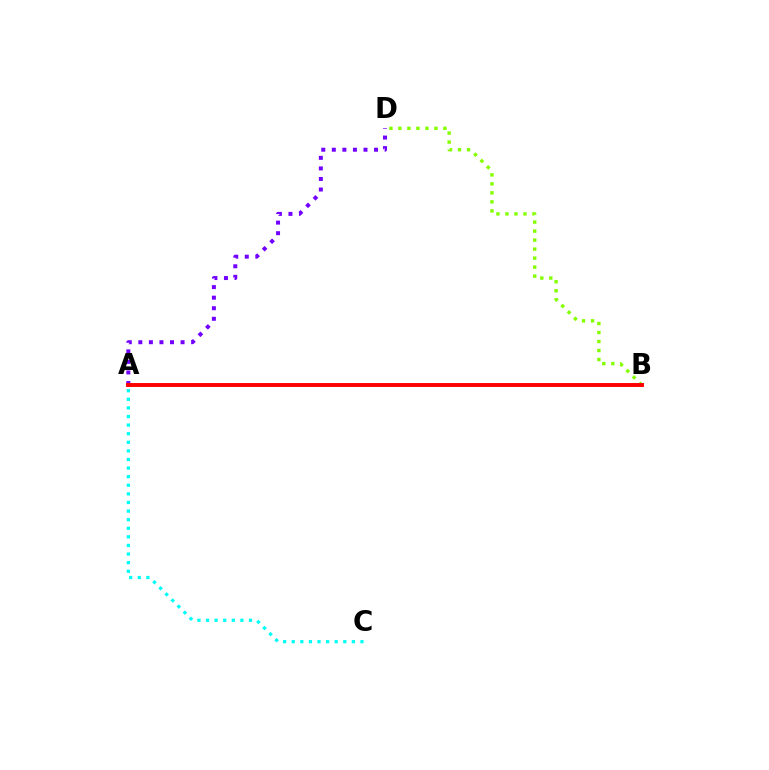{('A', 'D'): [{'color': '#7200ff', 'line_style': 'dotted', 'thickness': 2.87}], ('A', 'C'): [{'color': '#00fff6', 'line_style': 'dotted', 'thickness': 2.34}], ('B', 'D'): [{'color': '#84ff00', 'line_style': 'dotted', 'thickness': 2.45}], ('A', 'B'): [{'color': '#ff0000', 'line_style': 'solid', 'thickness': 2.82}]}